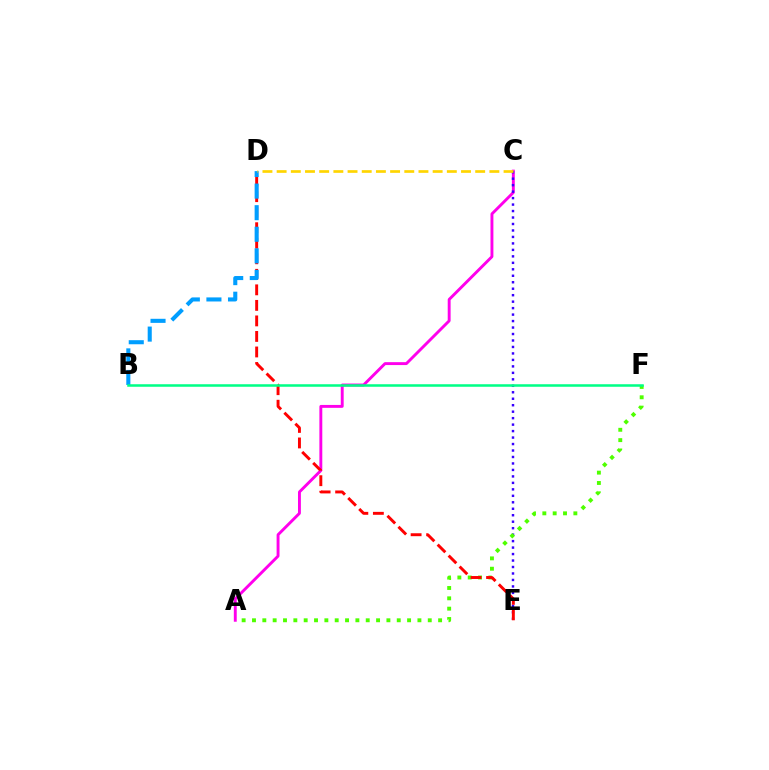{('A', 'C'): [{'color': '#ff00ed', 'line_style': 'solid', 'thickness': 2.09}], ('C', 'E'): [{'color': '#3700ff', 'line_style': 'dotted', 'thickness': 1.76}], ('A', 'F'): [{'color': '#4fff00', 'line_style': 'dotted', 'thickness': 2.81}], ('D', 'E'): [{'color': '#ff0000', 'line_style': 'dashed', 'thickness': 2.11}], ('B', 'D'): [{'color': '#009eff', 'line_style': 'dashed', 'thickness': 2.93}], ('C', 'D'): [{'color': '#ffd500', 'line_style': 'dashed', 'thickness': 1.93}], ('B', 'F'): [{'color': '#00ff86', 'line_style': 'solid', 'thickness': 1.82}]}